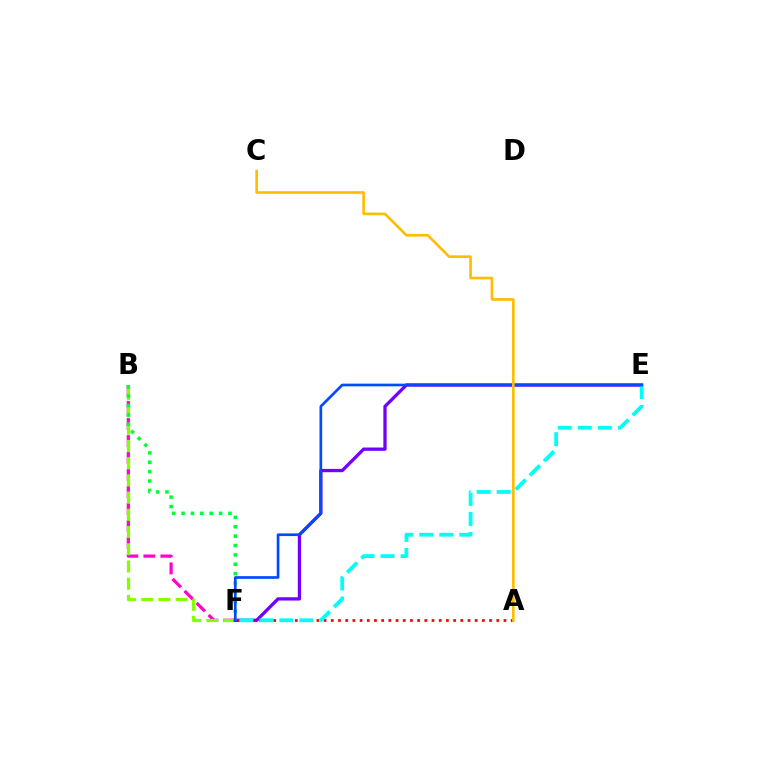{('B', 'F'): [{'color': '#ff00cf', 'line_style': 'dashed', 'thickness': 2.31}, {'color': '#84ff00', 'line_style': 'dashed', 'thickness': 2.34}, {'color': '#00ff39', 'line_style': 'dotted', 'thickness': 2.55}], ('E', 'F'): [{'color': '#7200ff', 'line_style': 'solid', 'thickness': 2.37}, {'color': '#00fff6', 'line_style': 'dashed', 'thickness': 2.72}, {'color': '#004bff', 'line_style': 'solid', 'thickness': 1.93}], ('A', 'F'): [{'color': '#ff0000', 'line_style': 'dotted', 'thickness': 1.95}], ('A', 'C'): [{'color': '#ffbd00', 'line_style': 'solid', 'thickness': 1.9}]}